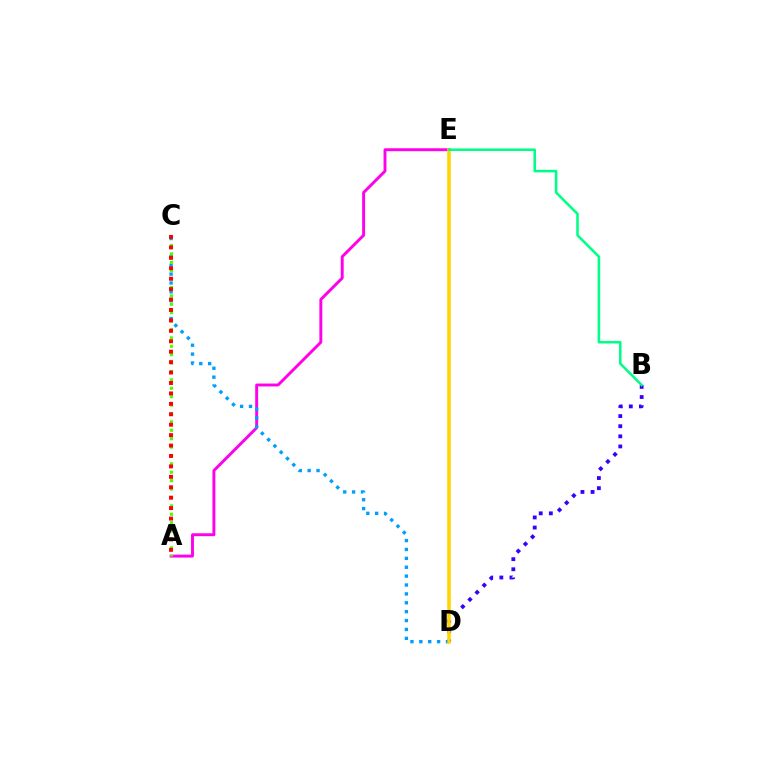{('A', 'E'): [{'color': '#ff00ed', 'line_style': 'solid', 'thickness': 2.1}], ('C', 'D'): [{'color': '#009eff', 'line_style': 'dotted', 'thickness': 2.41}], ('A', 'C'): [{'color': '#4fff00', 'line_style': 'dotted', 'thickness': 2.28}, {'color': '#ff0000', 'line_style': 'dotted', 'thickness': 2.83}], ('B', 'D'): [{'color': '#3700ff', 'line_style': 'dotted', 'thickness': 2.75}], ('D', 'E'): [{'color': '#ffd500', 'line_style': 'solid', 'thickness': 2.54}], ('B', 'E'): [{'color': '#00ff86', 'line_style': 'solid', 'thickness': 1.84}]}